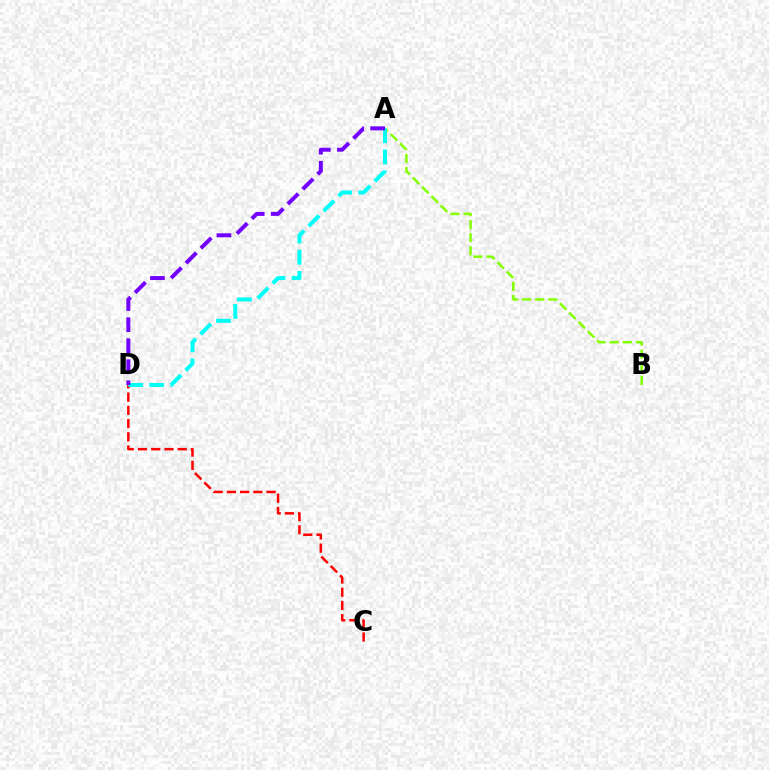{('C', 'D'): [{'color': '#ff0000', 'line_style': 'dashed', 'thickness': 1.8}], ('A', 'B'): [{'color': '#84ff00', 'line_style': 'dashed', 'thickness': 1.79}], ('A', 'D'): [{'color': '#00fff6', 'line_style': 'dashed', 'thickness': 2.88}, {'color': '#7200ff', 'line_style': 'dashed', 'thickness': 2.86}]}